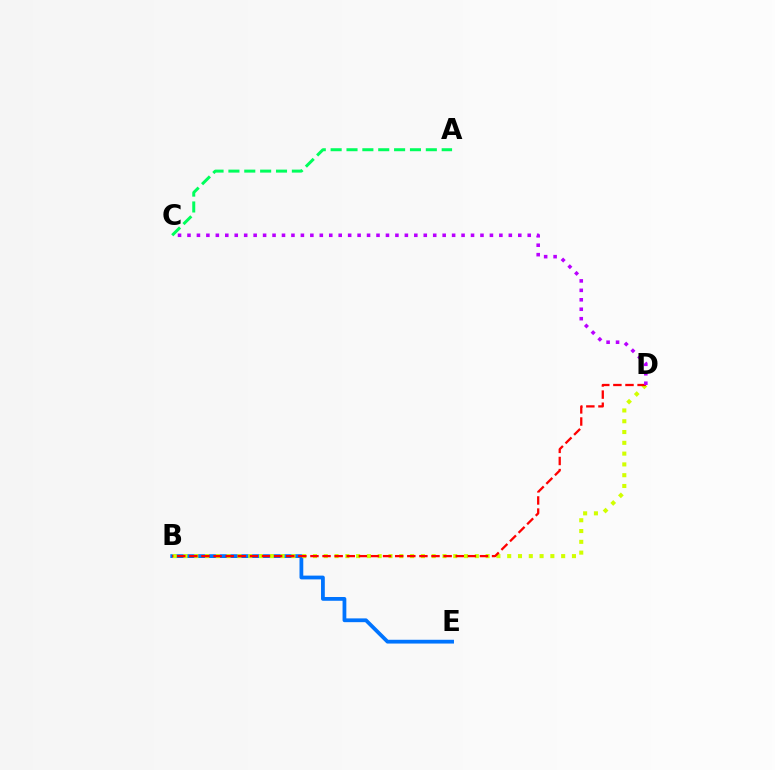{('A', 'C'): [{'color': '#00ff5c', 'line_style': 'dashed', 'thickness': 2.16}], ('B', 'E'): [{'color': '#0074ff', 'line_style': 'solid', 'thickness': 2.72}], ('B', 'D'): [{'color': '#d1ff00', 'line_style': 'dotted', 'thickness': 2.93}, {'color': '#ff0000', 'line_style': 'dashed', 'thickness': 1.64}], ('C', 'D'): [{'color': '#b900ff', 'line_style': 'dotted', 'thickness': 2.57}]}